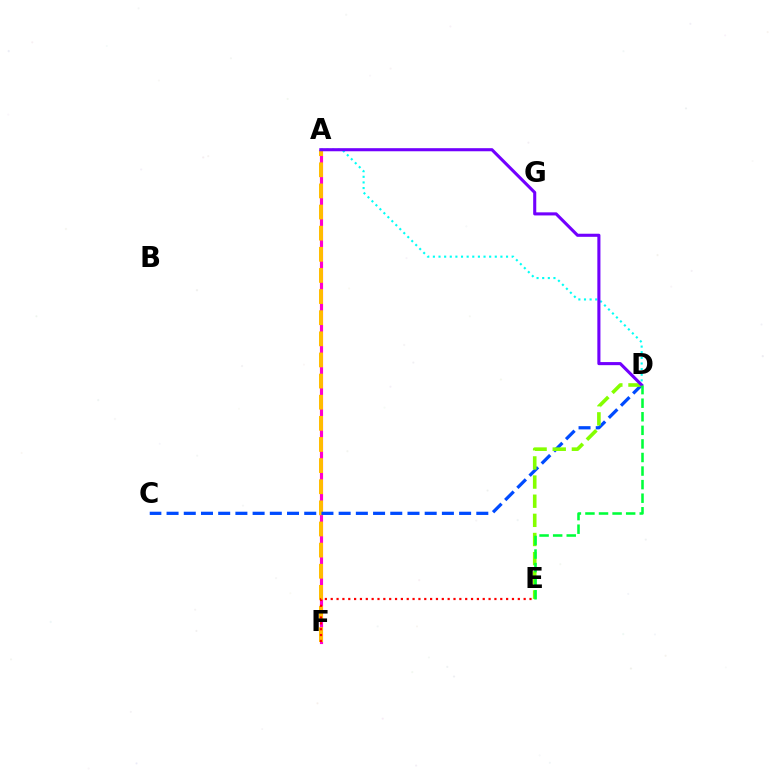{('A', 'F'): [{'color': '#ff00cf', 'line_style': 'solid', 'thickness': 2.25}, {'color': '#ffbd00', 'line_style': 'dashed', 'thickness': 2.87}], ('A', 'D'): [{'color': '#00fff6', 'line_style': 'dotted', 'thickness': 1.53}, {'color': '#7200ff', 'line_style': 'solid', 'thickness': 2.22}], ('C', 'D'): [{'color': '#004bff', 'line_style': 'dashed', 'thickness': 2.34}], ('D', 'E'): [{'color': '#84ff00', 'line_style': 'dashed', 'thickness': 2.6}, {'color': '#00ff39', 'line_style': 'dashed', 'thickness': 1.84}], ('E', 'F'): [{'color': '#ff0000', 'line_style': 'dotted', 'thickness': 1.59}]}